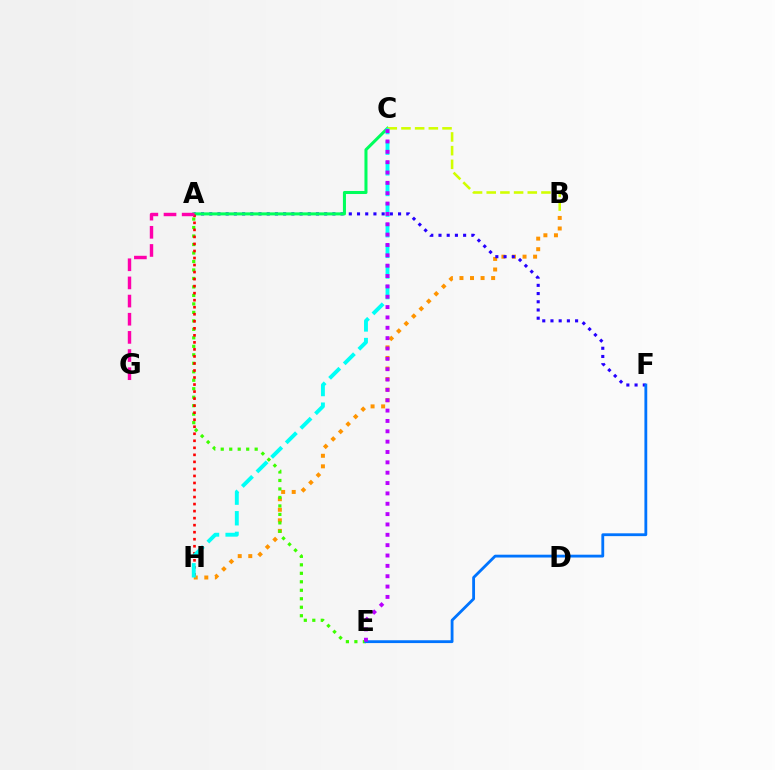{('B', 'H'): [{'color': '#ff9400', 'line_style': 'dotted', 'thickness': 2.87}], ('A', 'F'): [{'color': '#2500ff', 'line_style': 'dotted', 'thickness': 2.23}], ('A', 'C'): [{'color': '#00ff5c', 'line_style': 'solid', 'thickness': 2.19}], ('B', 'C'): [{'color': '#d1ff00', 'line_style': 'dashed', 'thickness': 1.86}], ('A', 'E'): [{'color': '#3dff00', 'line_style': 'dotted', 'thickness': 2.3}], ('E', 'F'): [{'color': '#0074ff', 'line_style': 'solid', 'thickness': 2.03}], ('A', 'H'): [{'color': '#ff0000', 'line_style': 'dotted', 'thickness': 1.91}], ('C', 'H'): [{'color': '#00fff6', 'line_style': 'dashed', 'thickness': 2.8}], ('A', 'G'): [{'color': '#ff00ac', 'line_style': 'dashed', 'thickness': 2.47}], ('C', 'E'): [{'color': '#b900ff', 'line_style': 'dotted', 'thickness': 2.81}]}